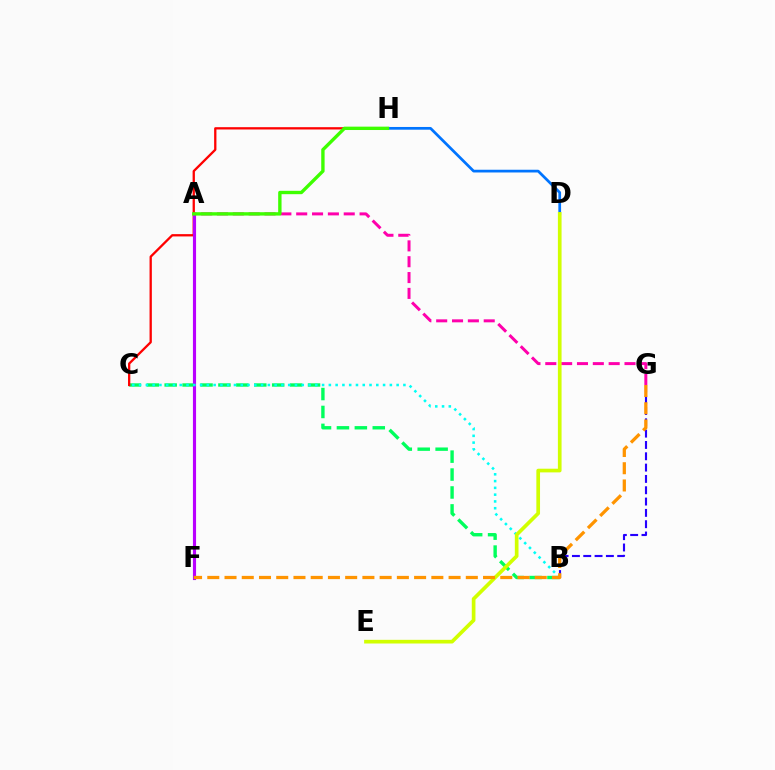{('B', 'C'): [{'color': '#00ff5c', 'line_style': 'dashed', 'thickness': 2.43}, {'color': '#00fff6', 'line_style': 'dotted', 'thickness': 1.84}], ('B', 'G'): [{'color': '#2500ff', 'line_style': 'dashed', 'thickness': 1.54}], ('C', 'H'): [{'color': '#ff0000', 'line_style': 'solid', 'thickness': 1.65}], ('A', 'F'): [{'color': '#b900ff', 'line_style': 'solid', 'thickness': 2.25}], ('A', 'G'): [{'color': '#ff00ac', 'line_style': 'dashed', 'thickness': 2.15}], ('D', 'H'): [{'color': '#0074ff', 'line_style': 'solid', 'thickness': 1.97}], ('A', 'H'): [{'color': '#3dff00', 'line_style': 'solid', 'thickness': 2.42}], ('D', 'E'): [{'color': '#d1ff00', 'line_style': 'solid', 'thickness': 2.64}], ('F', 'G'): [{'color': '#ff9400', 'line_style': 'dashed', 'thickness': 2.34}]}